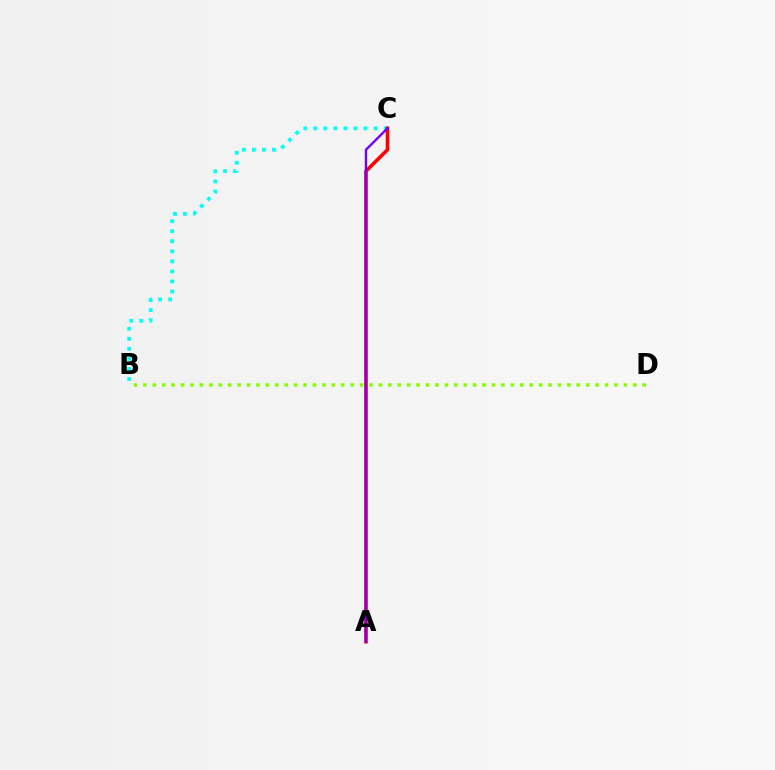{('B', 'C'): [{'color': '#00fff6', 'line_style': 'dotted', 'thickness': 2.73}], ('A', 'C'): [{'color': '#ff0000', 'line_style': 'solid', 'thickness': 2.59}, {'color': '#7200ff', 'line_style': 'solid', 'thickness': 1.7}], ('B', 'D'): [{'color': '#84ff00', 'line_style': 'dotted', 'thickness': 2.56}]}